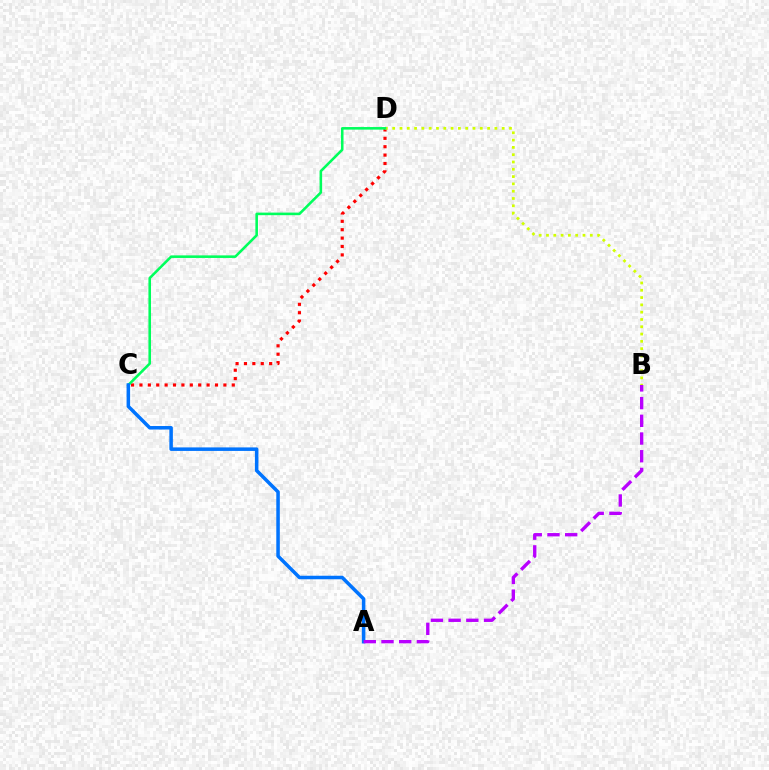{('C', 'D'): [{'color': '#ff0000', 'line_style': 'dotted', 'thickness': 2.28}, {'color': '#00ff5c', 'line_style': 'solid', 'thickness': 1.86}], ('B', 'D'): [{'color': '#d1ff00', 'line_style': 'dotted', 'thickness': 1.98}], ('A', 'C'): [{'color': '#0074ff', 'line_style': 'solid', 'thickness': 2.53}], ('A', 'B'): [{'color': '#b900ff', 'line_style': 'dashed', 'thickness': 2.41}]}